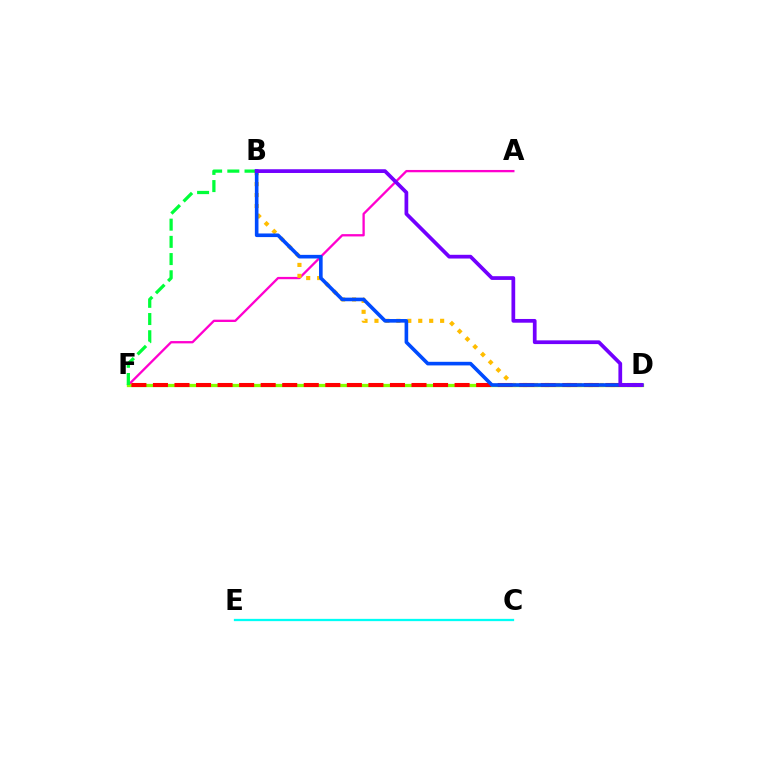{('C', 'E'): [{'color': '#00fff6', 'line_style': 'solid', 'thickness': 1.64}], ('A', 'F'): [{'color': '#ff00cf', 'line_style': 'solid', 'thickness': 1.66}], ('D', 'F'): [{'color': '#84ff00', 'line_style': 'solid', 'thickness': 2.36}, {'color': '#ff0000', 'line_style': 'dashed', 'thickness': 2.93}], ('B', 'D'): [{'color': '#ffbd00', 'line_style': 'dotted', 'thickness': 2.97}, {'color': '#004bff', 'line_style': 'solid', 'thickness': 2.6}, {'color': '#7200ff', 'line_style': 'solid', 'thickness': 2.69}], ('B', 'F'): [{'color': '#00ff39', 'line_style': 'dashed', 'thickness': 2.34}]}